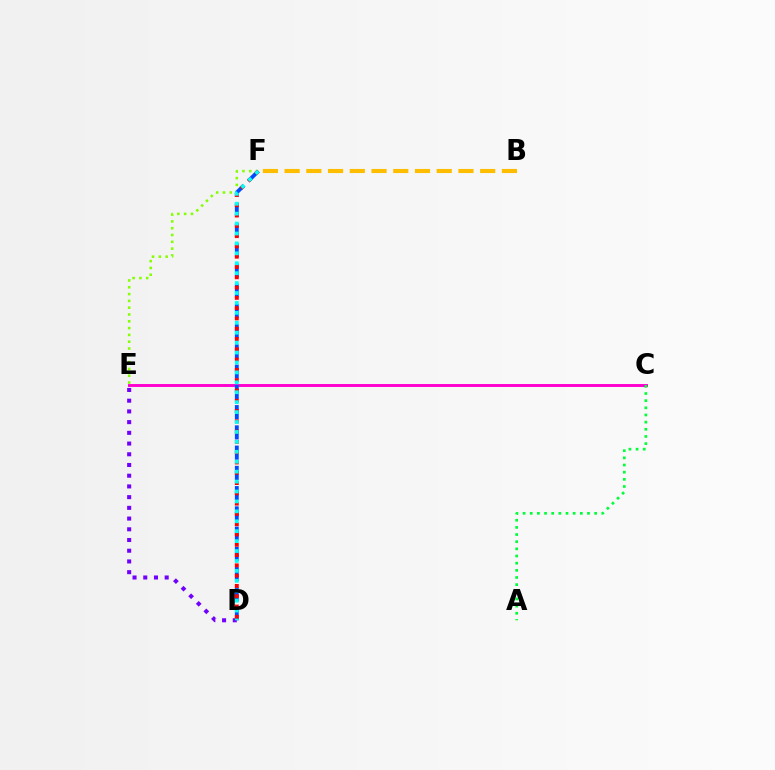{('C', 'E'): [{'color': '#ff00cf', 'line_style': 'solid', 'thickness': 2.1}], ('E', 'F'): [{'color': '#84ff00', 'line_style': 'dotted', 'thickness': 1.85}], ('D', 'F'): [{'color': '#004bff', 'line_style': 'dashed', 'thickness': 2.75}, {'color': '#ff0000', 'line_style': 'dotted', 'thickness': 2.8}, {'color': '#00fff6', 'line_style': 'dotted', 'thickness': 2.7}], ('D', 'E'): [{'color': '#7200ff', 'line_style': 'dotted', 'thickness': 2.91}], ('A', 'C'): [{'color': '#00ff39', 'line_style': 'dotted', 'thickness': 1.94}], ('B', 'F'): [{'color': '#ffbd00', 'line_style': 'dashed', 'thickness': 2.95}]}